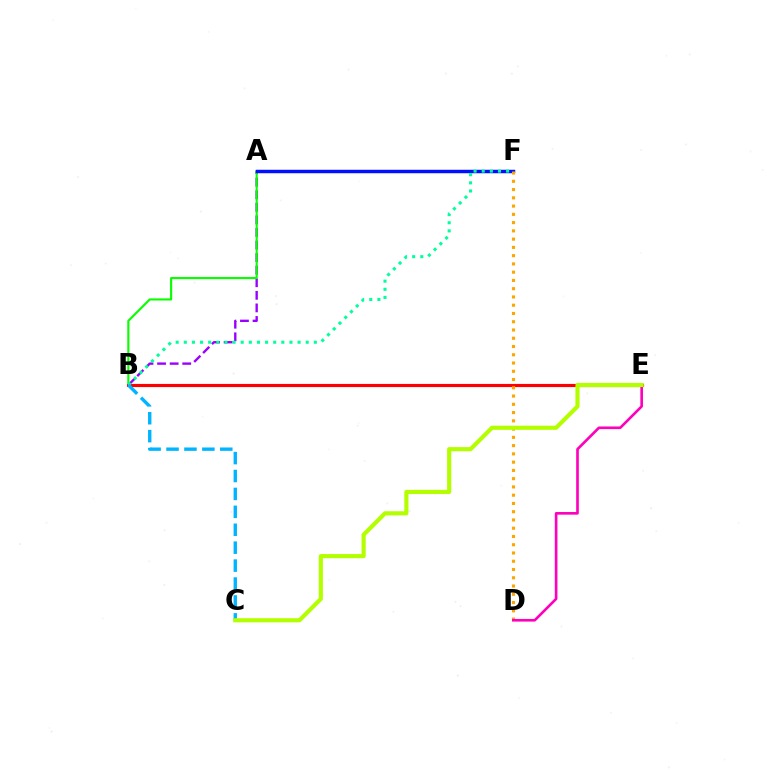{('A', 'B'): [{'color': '#9b00ff', 'line_style': 'dashed', 'thickness': 1.71}, {'color': '#08ff00', 'line_style': 'solid', 'thickness': 1.53}], ('B', 'E'): [{'color': '#ff0000', 'line_style': 'solid', 'thickness': 2.26}], ('A', 'F'): [{'color': '#0010ff', 'line_style': 'solid', 'thickness': 2.49}], ('B', 'F'): [{'color': '#00ff9d', 'line_style': 'dotted', 'thickness': 2.21}], ('D', 'F'): [{'color': '#ffa500', 'line_style': 'dotted', 'thickness': 2.24}], ('B', 'C'): [{'color': '#00b5ff', 'line_style': 'dashed', 'thickness': 2.43}], ('D', 'E'): [{'color': '#ff00bd', 'line_style': 'solid', 'thickness': 1.9}], ('C', 'E'): [{'color': '#b3ff00', 'line_style': 'solid', 'thickness': 2.98}]}